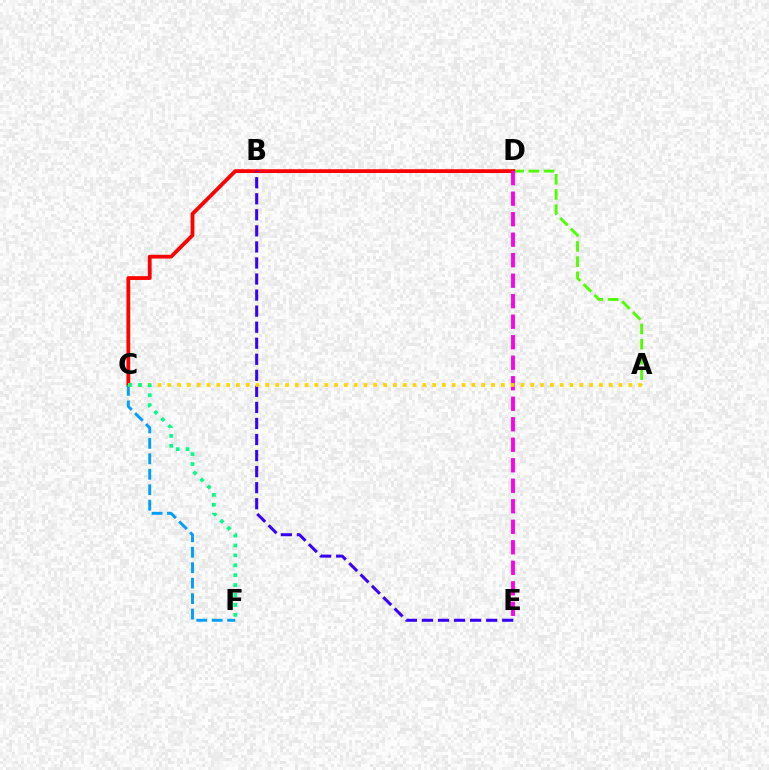{('A', 'D'): [{'color': '#4fff00', 'line_style': 'dashed', 'thickness': 2.07}], ('C', 'D'): [{'color': '#ff0000', 'line_style': 'solid', 'thickness': 2.72}], ('B', 'E'): [{'color': '#3700ff', 'line_style': 'dashed', 'thickness': 2.18}], ('D', 'E'): [{'color': '#ff00ed', 'line_style': 'dashed', 'thickness': 2.79}], ('C', 'F'): [{'color': '#009eff', 'line_style': 'dashed', 'thickness': 2.1}, {'color': '#00ff86', 'line_style': 'dotted', 'thickness': 2.69}], ('A', 'C'): [{'color': '#ffd500', 'line_style': 'dotted', 'thickness': 2.67}]}